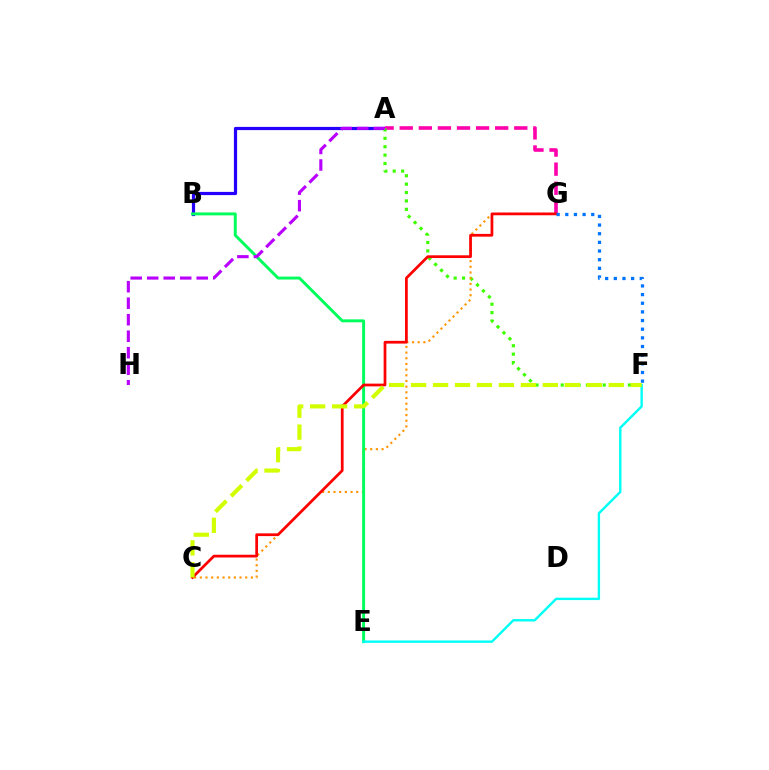{('A', 'B'): [{'color': '#2500ff', 'line_style': 'solid', 'thickness': 2.31}], ('A', 'G'): [{'color': '#ff00ac', 'line_style': 'dashed', 'thickness': 2.59}], ('A', 'F'): [{'color': '#3dff00', 'line_style': 'dotted', 'thickness': 2.28}], ('C', 'G'): [{'color': '#ff9400', 'line_style': 'dotted', 'thickness': 1.54}, {'color': '#ff0000', 'line_style': 'solid', 'thickness': 1.97}], ('B', 'E'): [{'color': '#00ff5c', 'line_style': 'solid', 'thickness': 2.12}], ('E', 'F'): [{'color': '#00fff6', 'line_style': 'solid', 'thickness': 1.72}], ('A', 'H'): [{'color': '#b900ff', 'line_style': 'dashed', 'thickness': 2.24}], ('F', 'G'): [{'color': '#0074ff', 'line_style': 'dotted', 'thickness': 2.35}], ('C', 'F'): [{'color': '#d1ff00', 'line_style': 'dashed', 'thickness': 2.98}]}